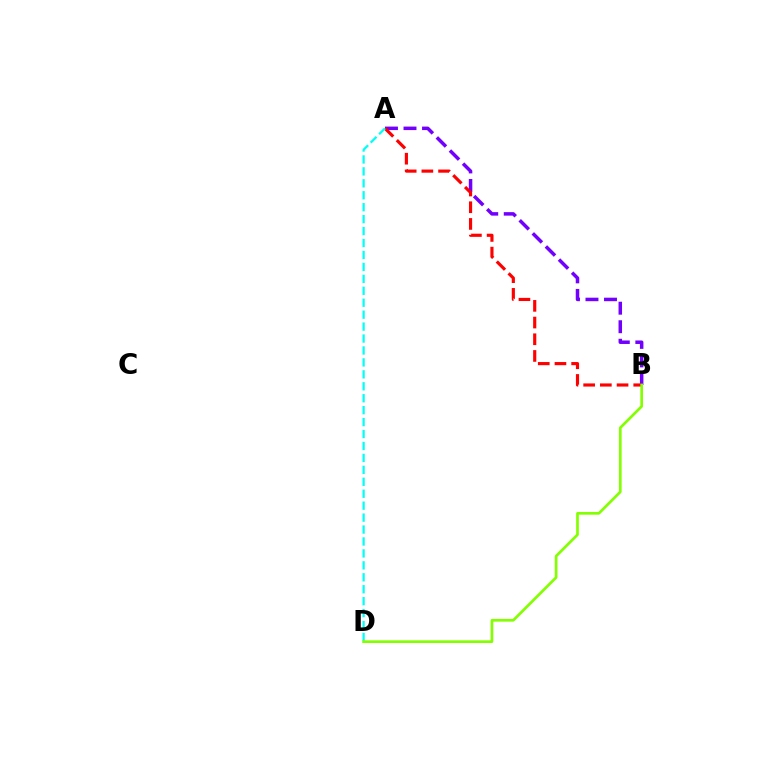{('A', 'B'): [{'color': '#7200ff', 'line_style': 'dashed', 'thickness': 2.52}, {'color': '#ff0000', 'line_style': 'dashed', 'thickness': 2.27}], ('A', 'D'): [{'color': '#00fff6', 'line_style': 'dashed', 'thickness': 1.62}], ('B', 'D'): [{'color': '#84ff00', 'line_style': 'solid', 'thickness': 1.94}]}